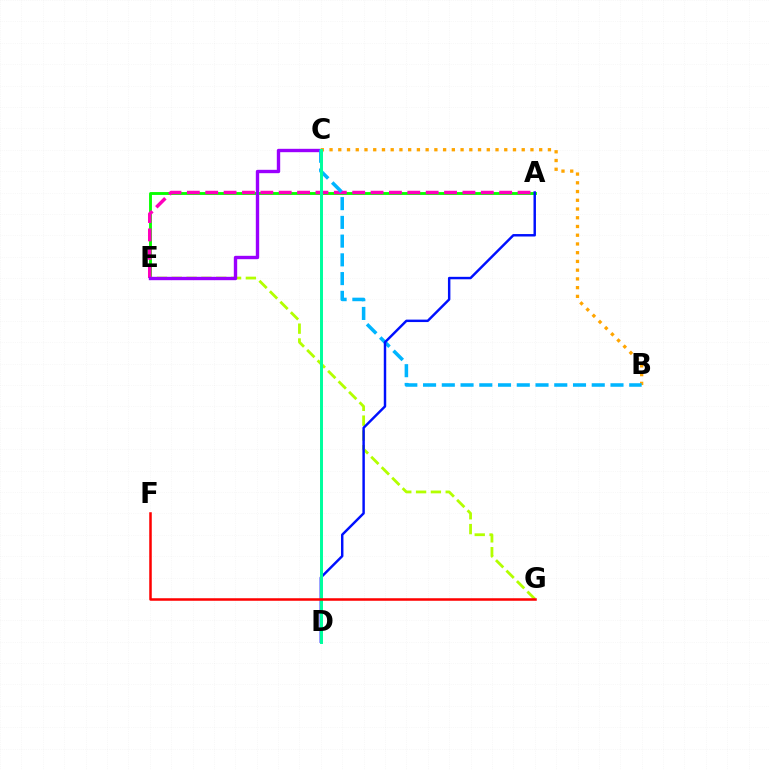{('A', 'E'): [{'color': '#08ff00', 'line_style': 'solid', 'thickness': 2.07}, {'color': '#ff00bd', 'line_style': 'dashed', 'thickness': 2.5}], ('E', 'G'): [{'color': '#b3ff00', 'line_style': 'dashed', 'thickness': 2.01}], ('C', 'E'): [{'color': '#9b00ff', 'line_style': 'solid', 'thickness': 2.43}], ('B', 'C'): [{'color': '#ffa500', 'line_style': 'dotted', 'thickness': 2.37}, {'color': '#00b5ff', 'line_style': 'dashed', 'thickness': 2.55}], ('A', 'D'): [{'color': '#0010ff', 'line_style': 'solid', 'thickness': 1.76}], ('C', 'D'): [{'color': '#00ff9d', 'line_style': 'solid', 'thickness': 2.14}], ('F', 'G'): [{'color': '#ff0000', 'line_style': 'solid', 'thickness': 1.82}]}